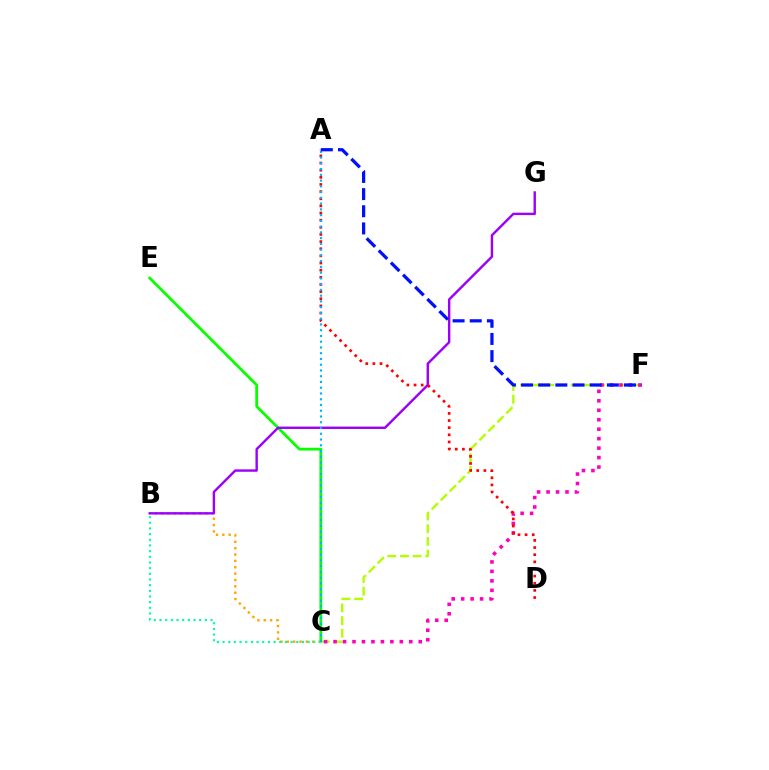{('B', 'C'): [{'color': '#ffa500', 'line_style': 'dotted', 'thickness': 1.73}, {'color': '#00ff9d', 'line_style': 'dotted', 'thickness': 1.54}], ('C', 'E'): [{'color': '#08ff00', 'line_style': 'solid', 'thickness': 2.0}], ('C', 'F'): [{'color': '#b3ff00', 'line_style': 'dashed', 'thickness': 1.72}, {'color': '#ff00bd', 'line_style': 'dotted', 'thickness': 2.57}], ('B', 'G'): [{'color': '#9b00ff', 'line_style': 'solid', 'thickness': 1.73}], ('A', 'D'): [{'color': '#ff0000', 'line_style': 'dotted', 'thickness': 1.94}], ('A', 'C'): [{'color': '#00b5ff', 'line_style': 'dotted', 'thickness': 1.56}], ('A', 'F'): [{'color': '#0010ff', 'line_style': 'dashed', 'thickness': 2.33}]}